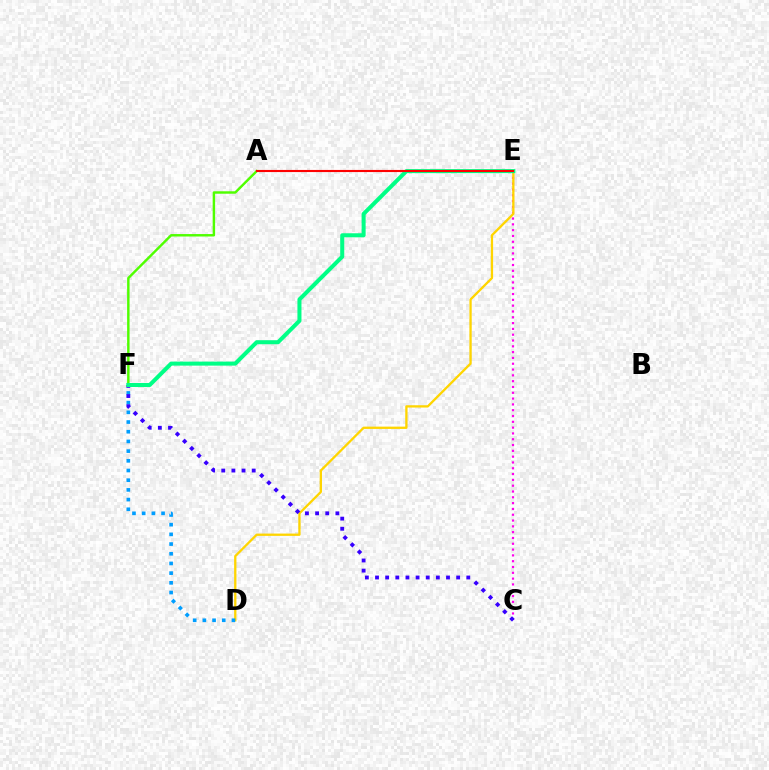{('C', 'E'): [{'color': '#ff00ed', 'line_style': 'dotted', 'thickness': 1.58}], ('D', 'E'): [{'color': '#ffd500', 'line_style': 'solid', 'thickness': 1.66}], ('D', 'F'): [{'color': '#009eff', 'line_style': 'dotted', 'thickness': 2.63}], ('A', 'F'): [{'color': '#4fff00', 'line_style': 'solid', 'thickness': 1.76}], ('C', 'F'): [{'color': '#3700ff', 'line_style': 'dotted', 'thickness': 2.76}], ('E', 'F'): [{'color': '#00ff86', 'line_style': 'solid', 'thickness': 2.9}], ('A', 'E'): [{'color': '#ff0000', 'line_style': 'solid', 'thickness': 1.53}]}